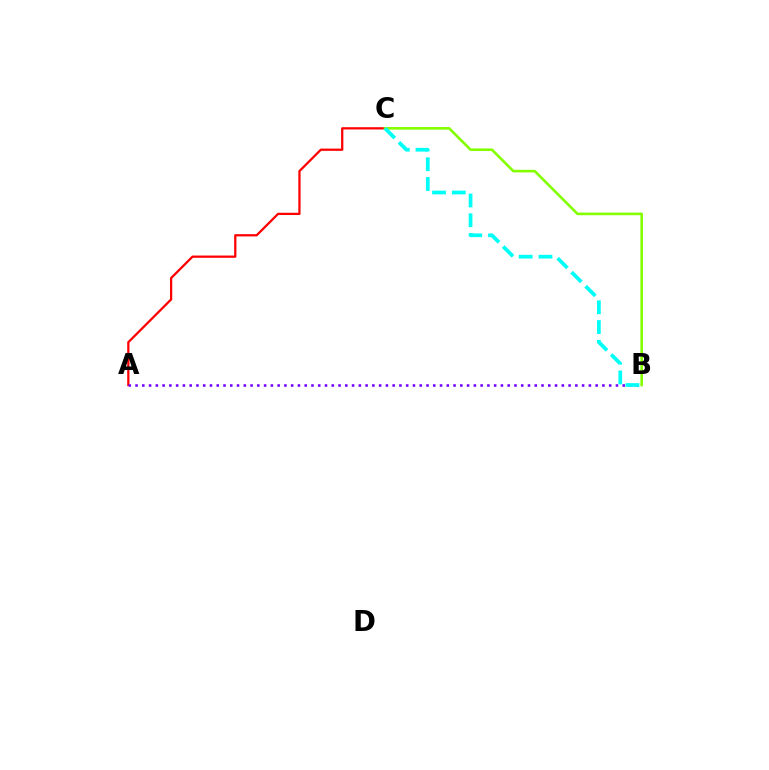{('A', 'C'): [{'color': '#ff0000', 'line_style': 'solid', 'thickness': 1.63}], ('B', 'C'): [{'color': '#84ff00', 'line_style': 'solid', 'thickness': 1.89}, {'color': '#00fff6', 'line_style': 'dashed', 'thickness': 2.68}], ('A', 'B'): [{'color': '#7200ff', 'line_style': 'dotted', 'thickness': 1.84}]}